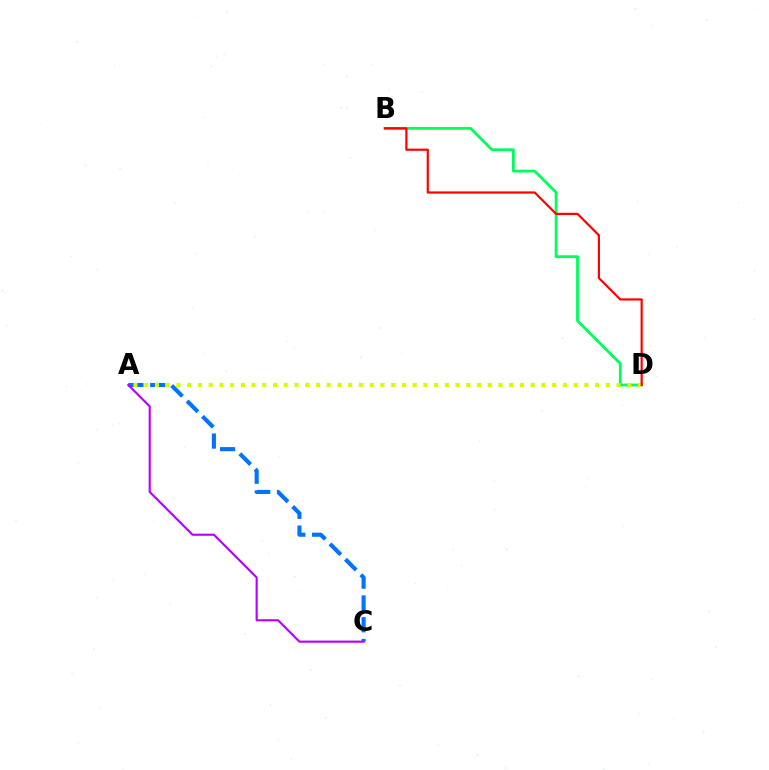{('A', 'C'): [{'color': '#0074ff', 'line_style': 'dashed', 'thickness': 2.96}, {'color': '#b900ff', 'line_style': 'solid', 'thickness': 1.54}], ('B', 'D'): [{'color': '#00ff5c', 'line_style': 'solid', 'thickness': 2.02}, {'color': '#ff0000', 'line_style': 'solid', 'thickness': 1.58}], ('A', 'D'): [{'color': '#d1ff00', 'line_style': 'dotted', 'thickness': 2.92}]}